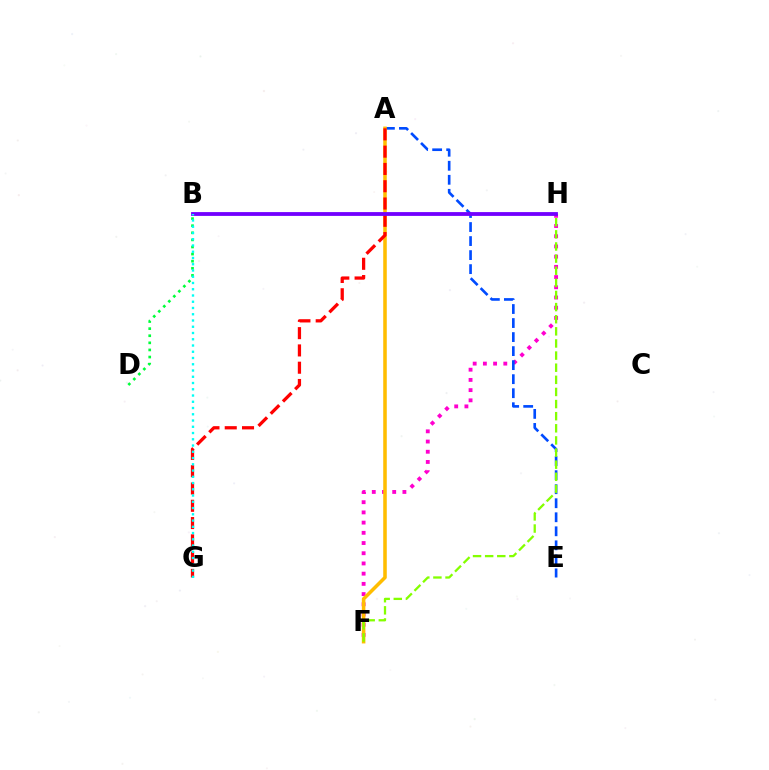{('F', 'H'): [{'color': '#ff00cf', 'line_style': 'dotted', 'thickness': 2.77}, {'color': '#84ff00', 'line_style': 'dashed', 'thickness': 1.65}], ('A', 'E'): [{'color': '#004bff', 'line_style': 'dashed', 'thickness': 1.91}], ('A', 'F'): [{'color': '#ffbd00', 'line_style': 'solid', 'thickness': 2.55}], ('A', 'G'): [{'color': '#ff0000', 'line_style': 'dashed', 'thickness': 2.35}], ('B', 'D'): [{'color': '#00ff39', 'line_style': 'dotted', 'thickness': 1.93}], ('B', 'H'): [{'color': '#7200ff', 'line_style': 'solid', 'thickness': 2.75}], ('B', 'G'): [{'color': '#00fff6', 'line_style': 'dotted', 'thickness': 1.7}]}